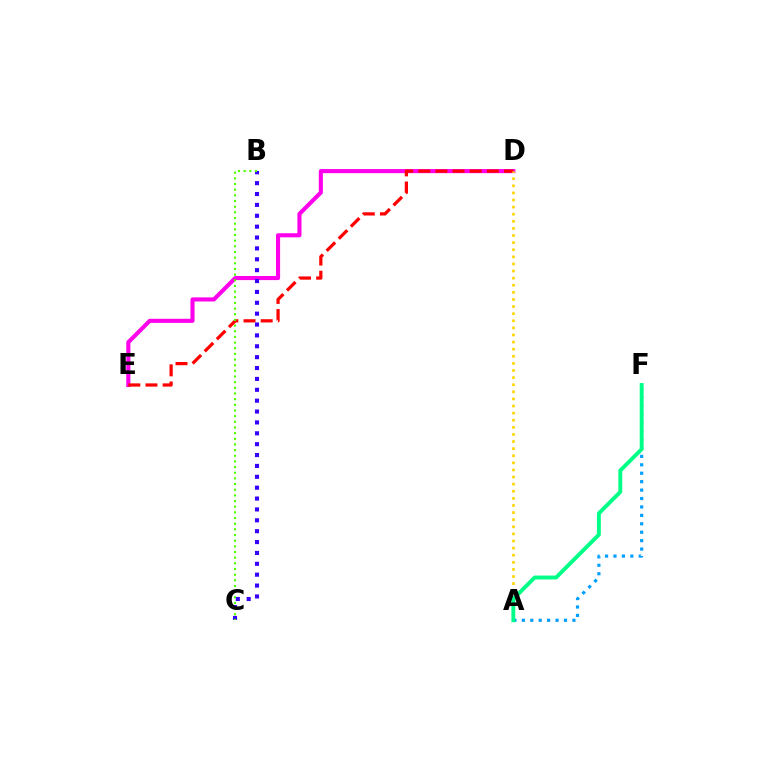{('D', 'E'): [{'color': '#ff00ed', 'line_style': 'solid', 'thickness': 2.95}, {'color': '#ff0000', 'line_style': 'dashed', 'thickness': 2.33}], ('A', 'F'): [{'color': '#009eff', 'line_style': 'dotted', 'thickness': 2.29}, {'color': '#00ff86', 'line_style': 'solid', 'thickness': 2.81}], ('A', 'D'): [{'color': '#ffd500', 'line_style': 'dotted', 'thickness': 1.93}], ('B', 'C'): [{'color': '#3700ff', 'line_style': 'dotted', 'thickness': 2.96}, {'color': '#4fff00', 'line_style': 'dotted', 'thickness': 1.54}]}